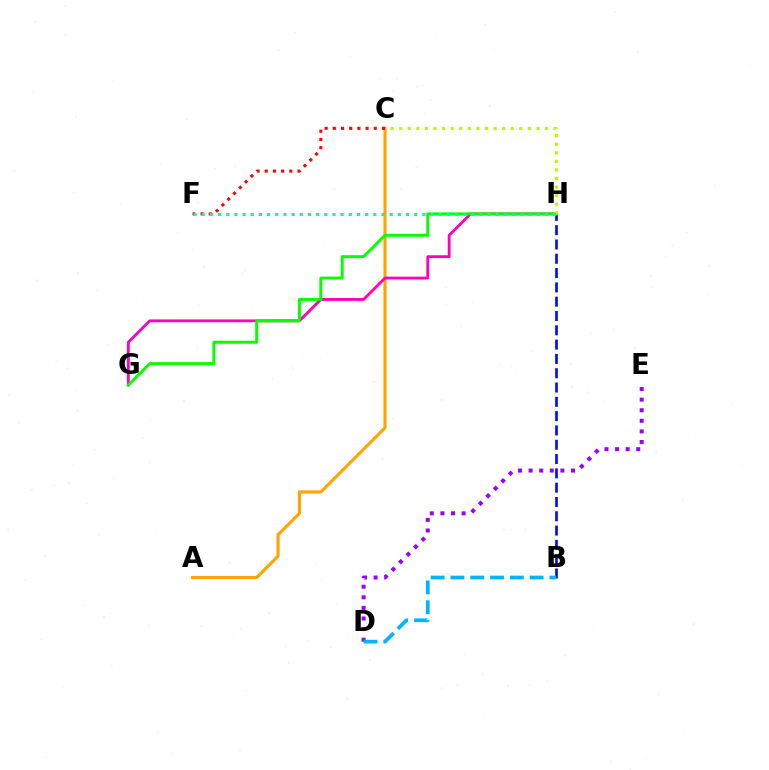{('D', 'E'): [{'color': '#9b00ff', 'line_style': 'dotted', 'thickness': 2.88}], ('B', 'H'): [{'color': '#0010ff', 'line_style': 'dashed', 'thickness': 1.94}], ('B', 'D'): [{'color': '#00b5ff', 'line_style': 'dashed', 'thickness': 2.69}], ('A', 'C'): [{'color': '#ffa500', 'line_style': 'solid', 'thickness': 2.24}], ('G', 'H'): [{'color': '#ff00bd', 'line_style': 'solid', 'thickness': 2.04}, {'color': '#08ff00', 'line_style': 'solid', 'thickness': 2.13}], ('C', 'F'): [{'color': '#ff0000', 'line_style': 'dotted', 'thickness': 2.23}], ('C', 'H'): [{'color': '#b3ff00', 'line_style': 'dotted', 'thickness': 2.33}], ('F', 'H'): [{'color': '#00ff9d', 'line_style': 'dotted', 'thickness': 2.22}]}